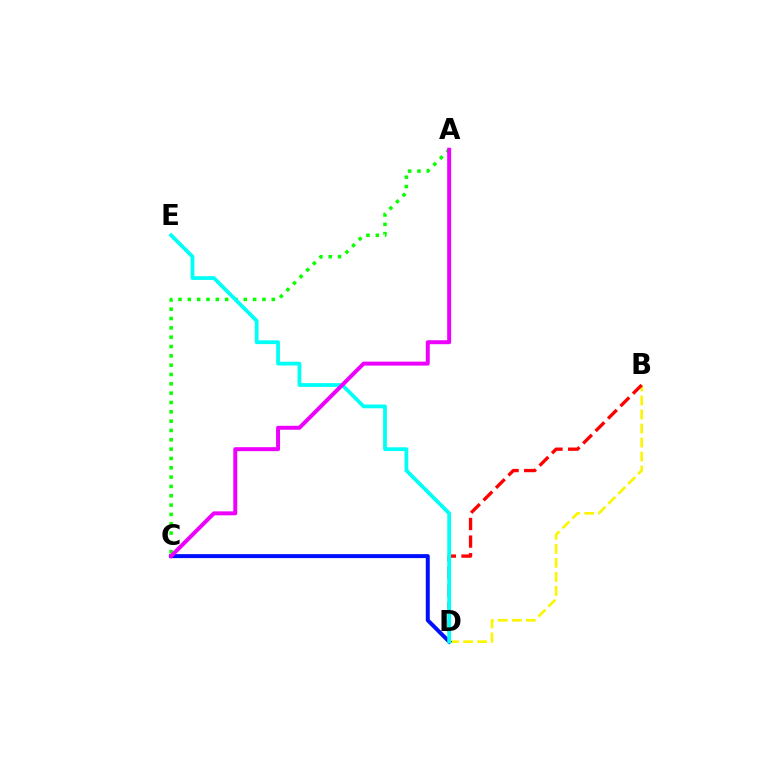{('A', 'C'): [{'color': '#08ff00', 'line_style': 'dotted', 'thickness': 2.53}, {'color': '#ee00ff', 'line_style': 'solid', 'thickness': 2.85}], ('B', 'D'): [{'color': '#fcf500', 'line_style': 'dashed', 'thickness': 1.91}, {'color': '#ff0000', 'line_style': 'dashed', 'thickness': 2.39}], ('C', 'D'): [{'color': '#0010ff', 'line_style': 'solid', 'thickness': 2.86}], ('D', 'E'): [{'color': '#00fff6', 'line_style': 'solid', 'thickness': 2.71}]}